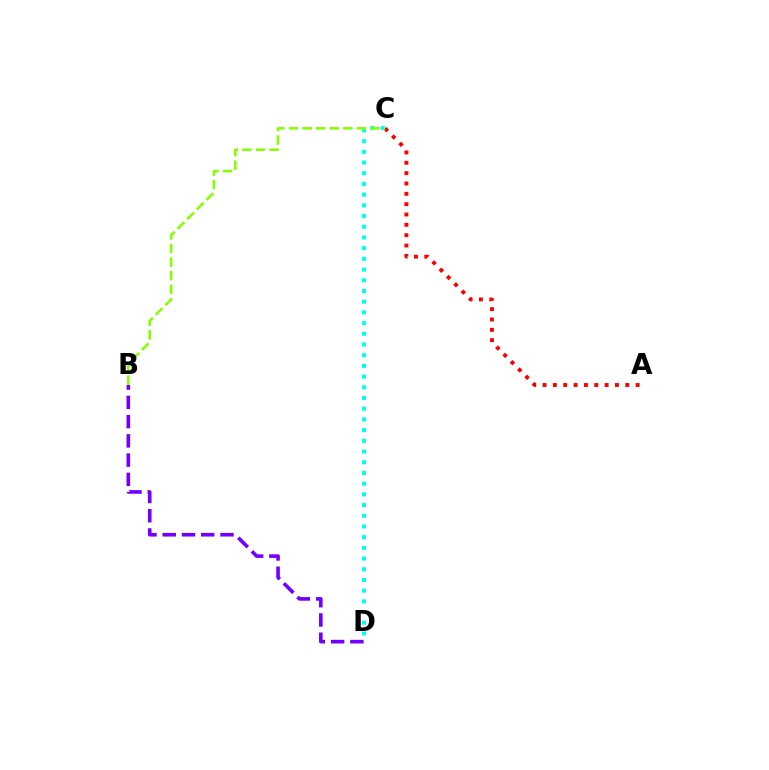{('A', 'C'): [{'color': '#ff0000', 'line_style': 'dotted', 'thickness': 2.81}], ('B', 'D'): [{'color': '#7200ff', 'line_style': 'dashed', 'thickness': 2.62}], ('C', 'D'): [{'color': '#00fff6', 'line_style': 'dotted', 'thickness': 2.91}], ('B', 'C'): [{'color': '#84ff00', 'line_style': 'dashed', 'thickness': 1.85}]}